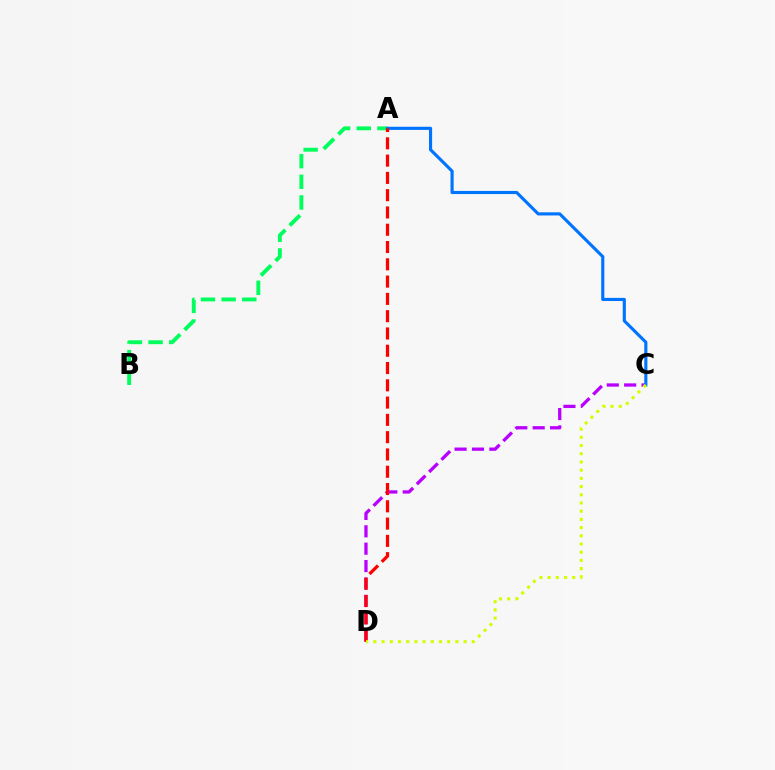{('C', 'D'): [{'color': '#b900ff', 'line_style': 'dashed', 'thickness': 2.36}, {'color': '#d1ff00', 'line_style': 'dotted', 'thickness': 2.23}], ('A', 'B'): [{'color': '#00ff5c', 'line_style': 'dashed', 'thickness': 2.81}], ('A', 'C'): [{'color': '#0074ff', 'line_style': 'solid', 'thickness': 2.25}], ('A', 'D'): [{'color': '#ff0000', 'line_style': 'dashed', 'thickness': 2.35}]}